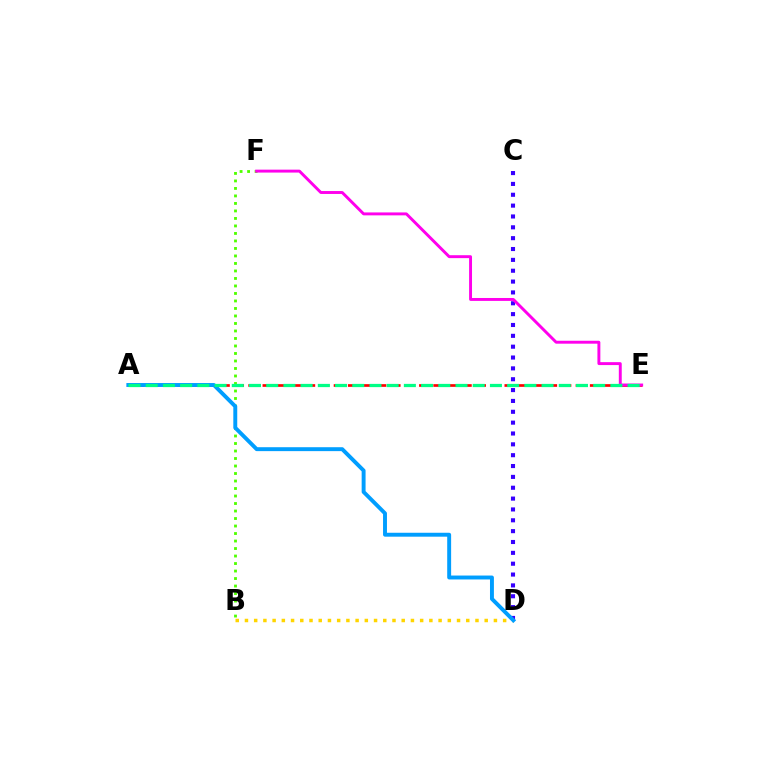{('B', 'F'): [{'color': '#4fff00', 'line_style': 'dotted', 'thickness': 2.04}], ('B', 'D'): [{'color': '#ffd500', 'line_style': 'dotted', 'thickness': 2.51}], ('C', 'D'): [{'color': '#3700ff', 'line_style': 'dotted', 'thickness': 2.95}], ('A', 'E'): [{'color': '#ff0000', 'line_style': 'dashed', 'thickness': 1.93}, {'color': '#00ff86', 'line_style': 'dashed', 'thickness': 2.34}], ('E', 'F'): [{'color': '#ff00ed', 'line_style': 'solid', 'thickness': 2.11}], ('A', 'D'): [{'color': '#009eff', 'line_style': 'solid', 'thickness': 2.82}]}